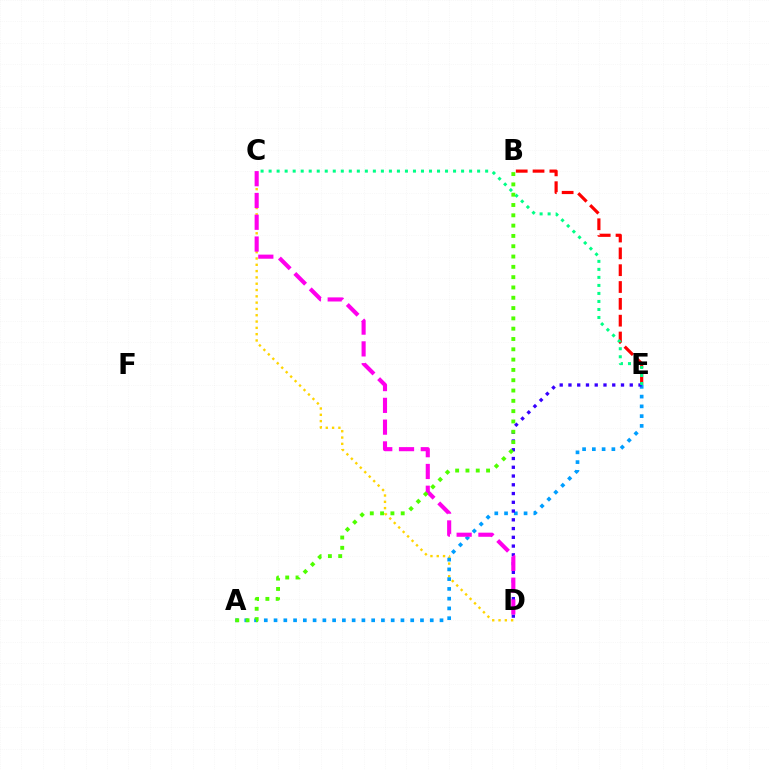{('C', 'D'): [{'color': '#ffd500', 'line_style': 'dotted', 'thickness': 1.71}, {'color': '#ff00ed', 'line_style': 'dashed', 'thickness': 2.96}], ('B', 'E'): [{'color': '#ff0000', 'line_style': 'dashed', 'thickness': 2.29}], ('A', 'E'): [{'color': '#009eff', 'line_style': 'dotted', 'thickness': 2.65}], ('D', 'E'): [{'color': '#3700ff', 'line_style': 'dotted', 'thickness': 2.38}], ('C', 'E'): [{'color': '#00ff86', 'line_style': 'dotted', 'thickness': 2.18}], ('A', 'B'): [{'color': '#4fff00', 'line_style': 'dotted', 'thickness': 2.8}]}